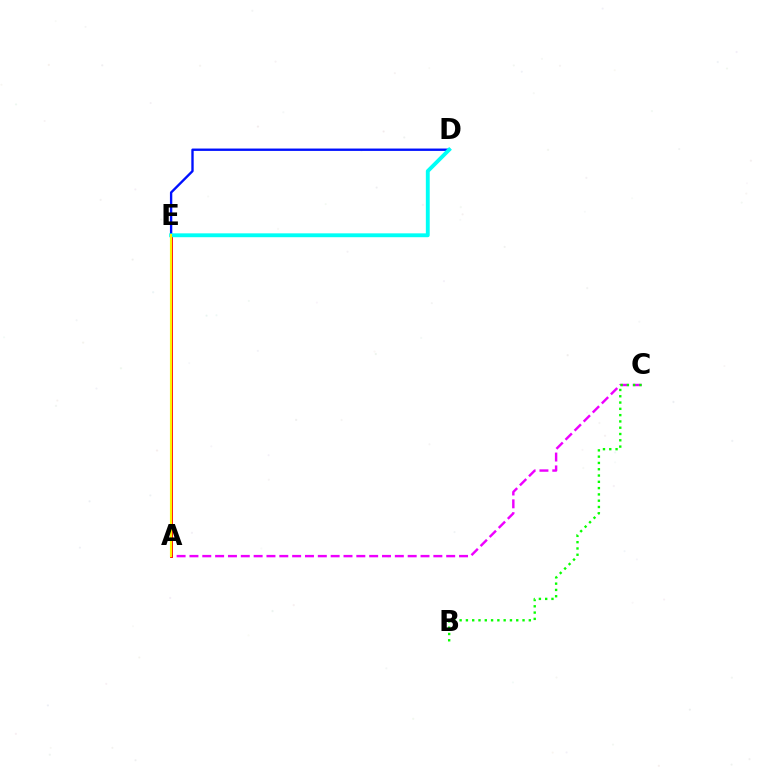{('A', 'C'): [{'color': '#ee00ff', 'line_style': 'dashed', 'thickness': 1.74}], ('D', 'E'): [{'color': '#0010ff', 'line_style': 'solid', 'thickness': 1.7}, {'color': '#00fff6', 'line_style': 'solid', 'thickness': 2.79}], ('A', 'E'): [{'color': '#ff0000', 'line_style': 'solid', 'thickness': 2.04}, {'color': '#fcf500', 'line_style': 'solid', 'thickness': 1.54}], ('B', 'C'): [{'color': '#08ff00', 'line_style': 'dotted', 'thickness': 1.71}]}